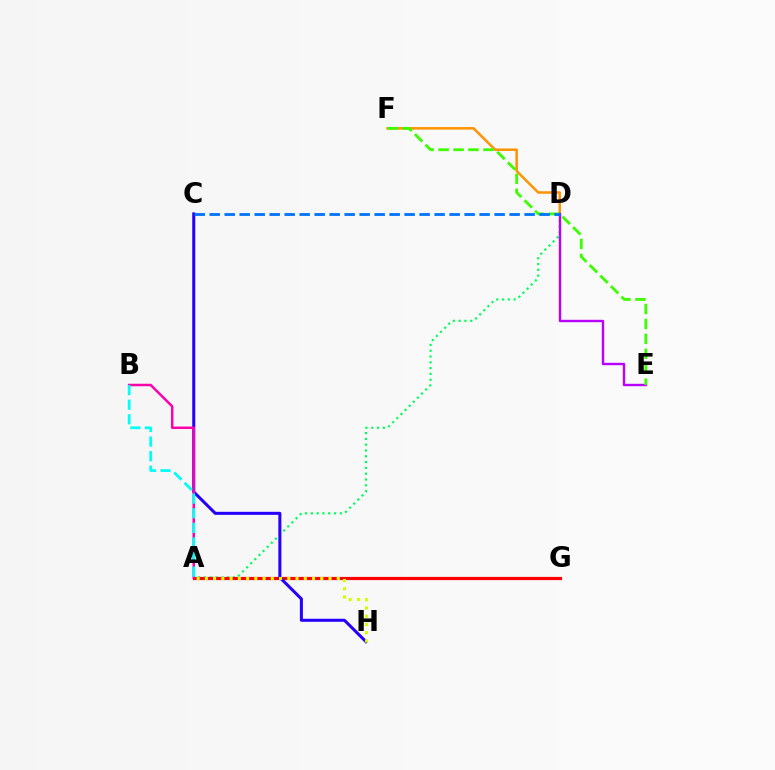{('A', 'D'): [{'color': '#00ff5c', 'line_style': 'dotted', 'thickness': 1.58}], ('A', 'G'): [{'color': '#ff0000', 'line_style': 'solid', 'thickness': 2.31}], ('C', 'H'): [{'color': '#2500ff', 'line_style': 'solid', 'thickness': 2.18}], ('A', 'B'): [{'color': '#ff00ac', 'line_style': 'solid', 'thickness': 1.79}, {'color': '#00fff6', 'line_style': 'dashed', 'thickness': 1.98}], ('D', 'F'): [{'color': '#ff9400', 'line_style': 'solid', 'thickness': 1.82}], ('D', 'E'): [{'color': '#b900ff', 'line_style': 'solid', 'thickness': 1.73}], ('E', 'F'): [{'color': '#3dff00', 'line_style': 'dashed', 'thickness': 2.03}], ('A', 'H'): [{'color': '#d1ff00', 'line_style': 'dotted', 'thickness': 2.24}], ('C', 'D'): [{'color': '#0074ff', 'line_style': 'dashed', 'thickness': 2.04}]}